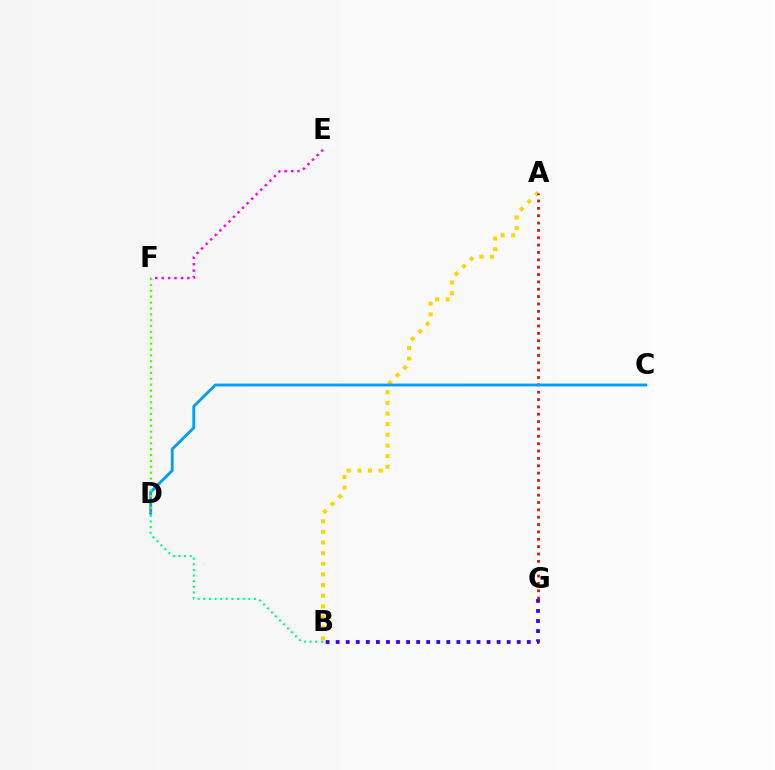{('B', 'G'): [{'color': '#3700ff', 'line_style': 'dotted', 'thickness': 2.73}], ('A', 'B'): [{'color': '#ffd500', 'line_style': 'dotted', 'thickness': 2.89}], ('E', 'F'): [{'color': '#ff00ed', 'line_style': 'dotted', 'thickness': 1.74}], ('B', 'D'): [{'color': '#00ff86', 'line_style': 'dotted', 'thickness': 1.53}], ('A', 'G'): [{'color': '#ff0000', 'line_style': 'dotted', 'thickness': 2.0}], ('C', 'D'): [{'color': '#009eff', 'line_style': 'solid', 'thickness': 2.05}], ('D', 'F'): [{'color': '#4fff00', 'line_style': 'dotted', 'thickness': 1.59}]}